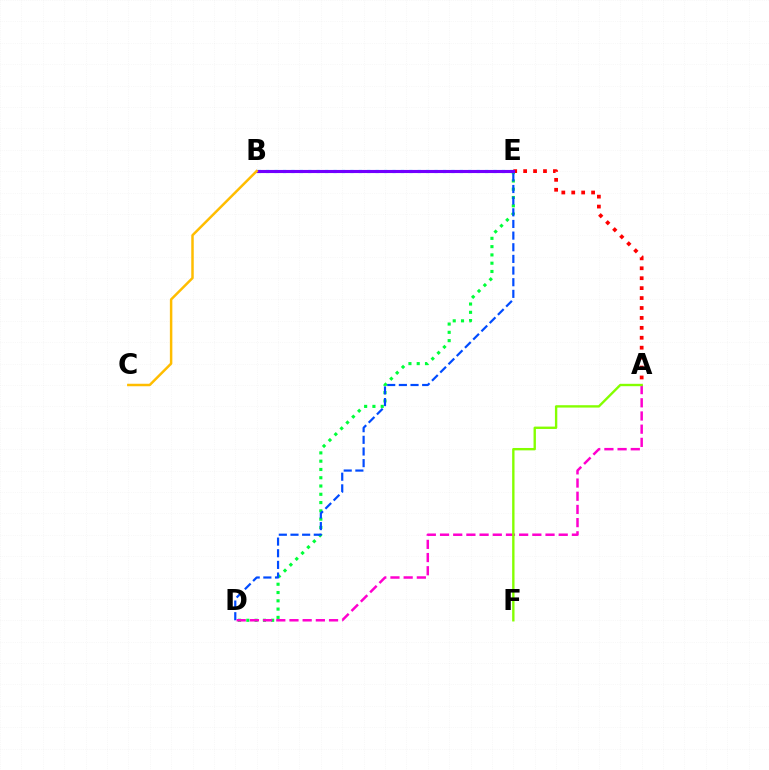{('A', 'E'): [{'color': '#ff0000', 'line_style': 'dotted', 'thickness': 2.7}], ('D', 'E'): [{'color': '#00ff39', 'line_style': 'dotted', 'thickness': 2.25}, {'color': '#004bff', 'line_style': 'dashed', 'thickness': 1.58}], ('B', 'E'): [{'color': '#00fff6', 'line_style': 'dotted', 'thickness': 2.29}, {'color': '#7200ff', 'line_style': 'solid', 'thickness': 2.24}], ('B', 'C'): [{'color': '#ffbd00', 'line_style': 'solid', 'thickness': 1.79}], ('A', 'D'): [{'color': '#ff00cf', 'line_style': 'dashed', 'thickness': 1.79}], ('A', 'F'): [{'color': '#84ff00', 'line_style': 'solid', 'thickness': 1.71}]}